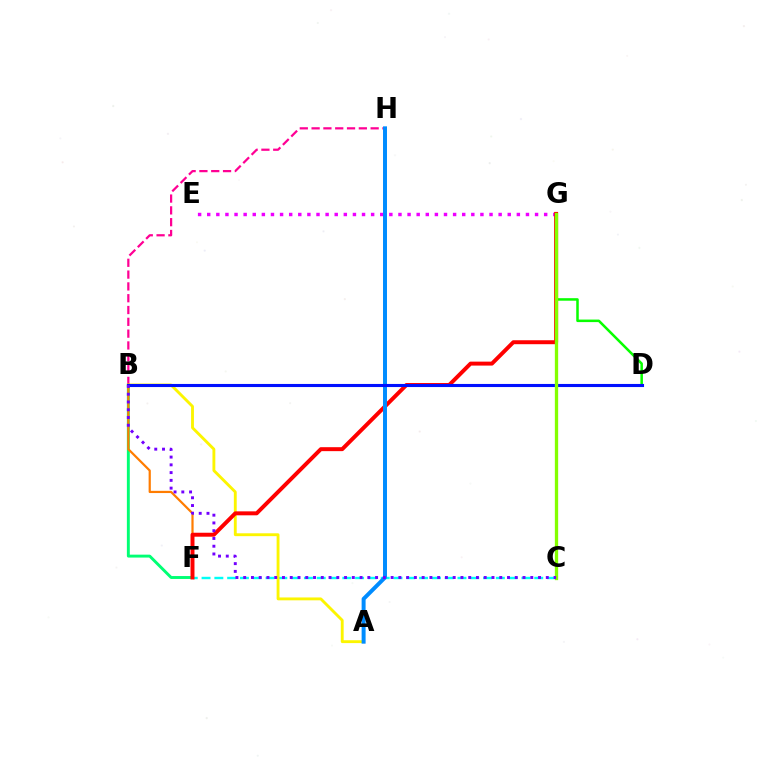{('D', 'G'): [{'color': '#08ff00', 'line_style': 'solid', 'thickness': 1.82}], ('C', 'F'): [{'color': '#00fff6', 'line_style': 'dashed', 'thickness': 1.74}], ('B', 'F'): [{'color': '#00ff74', 'line_style': 'solid', 'thickness': 2.1}, {'color': '#ff7c00', 'line_style': 'solid', 'thickness': 1.59}], ('B', 'H'): [{'color': '#ff0094', 'line_style': 'dashed', 'thickness': 1.6}], ('E', 'G'): [{'color': '#ee00ff', 'line_style': 'dotted', 'thickness': 2.47}], ('A', 'B'): [{'color': '#fcf500', 'line_style': 'solid', 'thickness': 2.06}], ('F', 'G'): [{'color': '#ff0000', 'line_style': 'solid', 'thickness': 2.85}], ('A', 'H'): [{'color': '#008cff', 'line_style': 'solid', 'thickness': 2.86}], ('B', 'D'): [{'color': '#0010ff', 'line_style': 'solid', 'thickness': 2.23}], ('C', 'G'): [{'color': '#84ff00', 'line_style': 'solid', 'thickness': 2.38}], ('B', 'C'): [{'color': '#7200ff', 'line_style': 'dotted', 'thickness': 2.11}]}